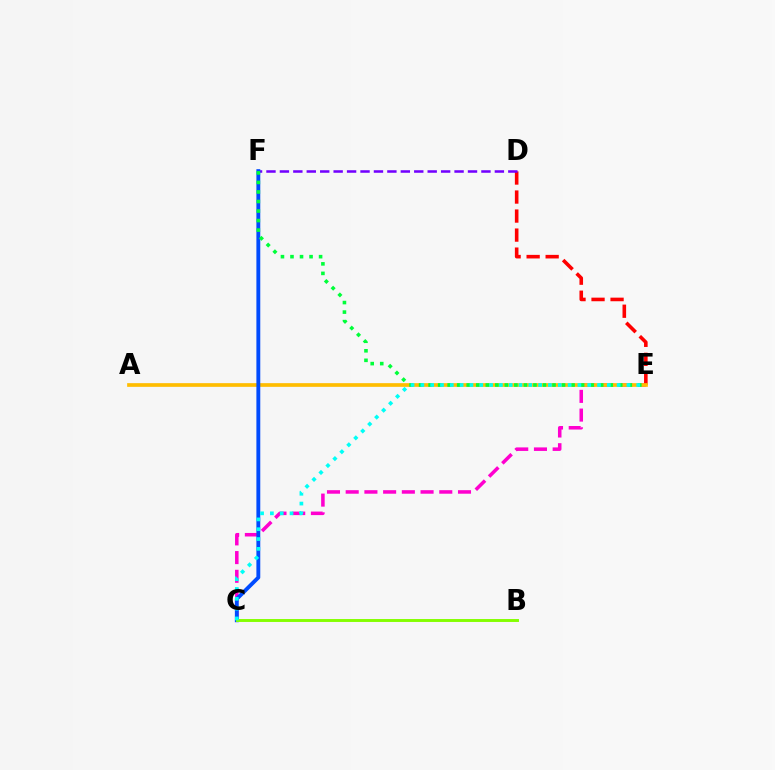{('C', 'E'): [{'color': '#ff00cf', 'line_style': 'dashed', 'thickness': 2.54}, {'color': '#00fff6', 'line_style': 'dotted', 'thickness': 2.67}], ('D', 'E'): [{'color': '#ff0000', 'line_style': 'dashed', 'thickness': 2.58}], ('A', 'E'): [{'color': '#ffbd00', 'line_style': 'solid', 'thickness': 2.65}], ('D', 'F'): [{'color': '#7200ff', 'line_style': 'dashed', 'thickness': 1.83}], ('C', 'F'): [{'color': '#004bff', 'line_style': 'solid', 'thickness': 2.79}], ('E', 'F'): [{'color': '#00ff39', 'line_style': 'dotted', 'thickness': 2.59}], ('B', 'C'): [{'color': '#84ff00', 'line_style': 'solid', 'thickness': 2.1}]}